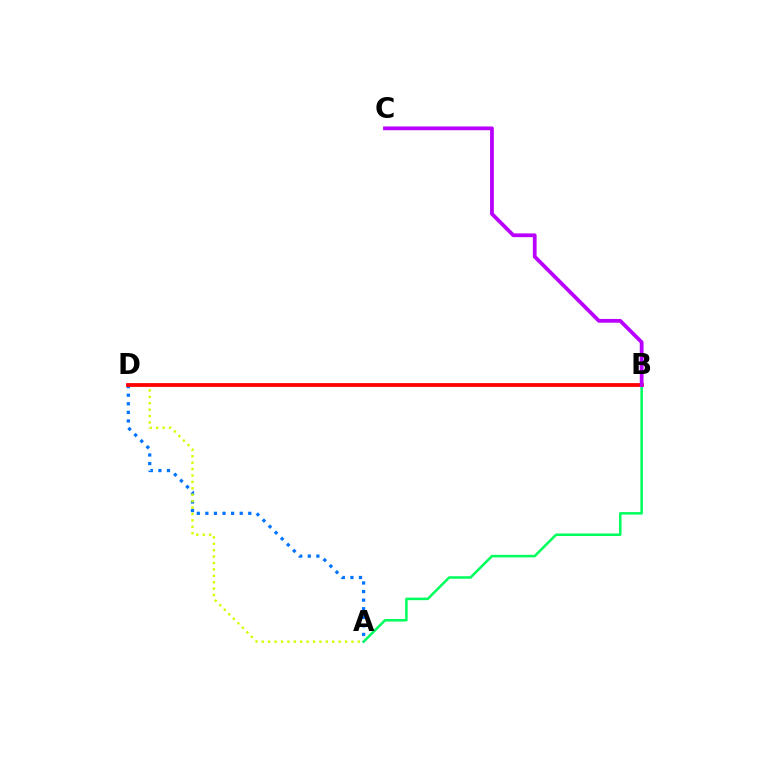{('A', 'B'): [{'color': '#00ff5c', 'line_style': 'solid', 'thickness': 1.82}], ('A', 'D'): [{'color': '#0074ff', 'line_style': 'dotted', 'thickness': 2.33}, {'color': '#d1ff00', 'line_style': 'dotted', 'thickness': 1.74}], ('B', 'D'): [{'color': '#ff0000', 'line_style': 'solid', 'thickness': 2.73}], ('B', 'C'): [{'color': '#b900ff', 'line_style': 'solid', 'thickness': 2.72}]}